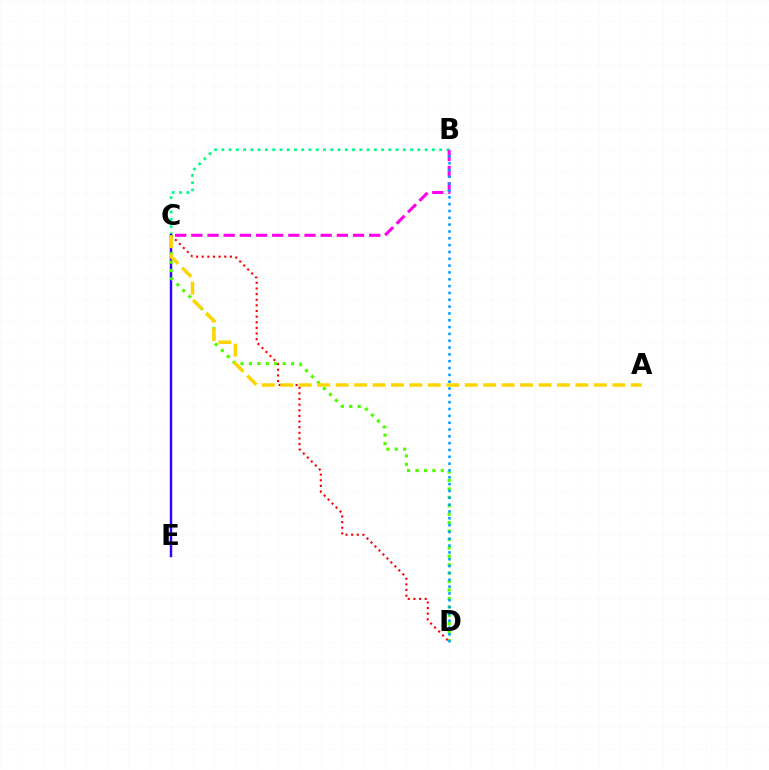{('B', 'C'): [{'color': '#00ff86', 'line_style': 'dotted', 'thickness': 1.97}, {'color': '#ff00ed', 'line_style': 'dashed', 'thickness': 2.2}], ('C', 'E'): [{'color': '#3700ff', 'line_style': 'solid', 'thickness': 1.76}], ('C', 'D'): [{'color': '#4fff00', 'line_style': 'dotted', 'thickness': 2.29}, {'color': '#ff0000', 'line_style': 'dotted', 'thickness': 1.53}], ('A', 'C'): [{'color': '#ffd500', 'line_style': 'dashed', 'thickness': 2.51}], ('B', 'D'): [{'color': '#009eff', 'line_style': 'dotted', 'thickness': 1.86}]}